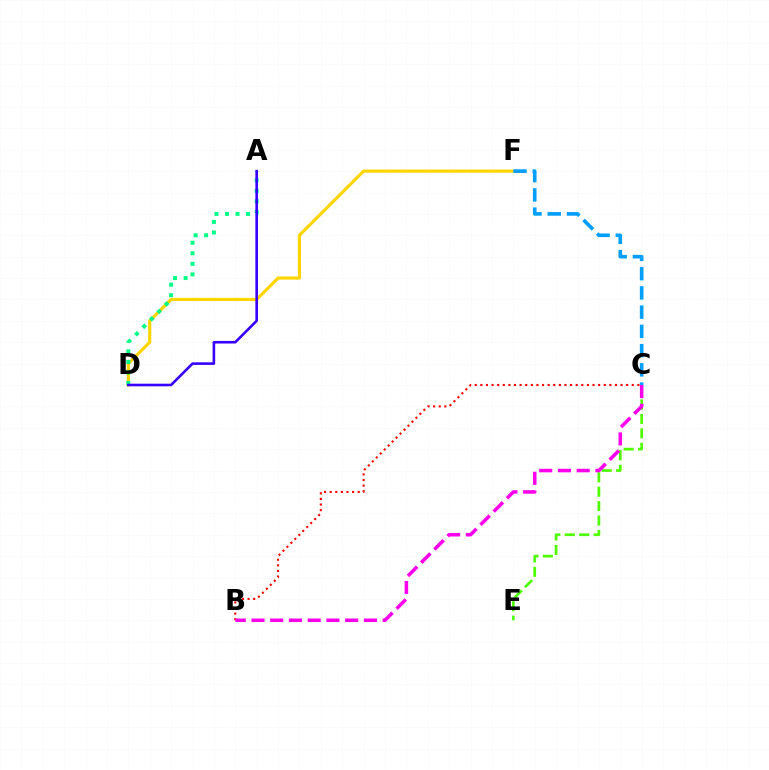{('C', 'E'): [{'color': '#4fff00', 'line_style': 'dashed', 'thickness': 1.96}], ('D', 'F'): [{'color': '#ffd500', 'line_style': 'solid', 'thickness': 2.26}], ('A', 'D'): [{'color': '#00ff86', 'line_style': 'dotted', 'thickness': 2.87}, {'color': '#3700ff', 'line_style': 'solid', 'thickness': 1.88}], ('B', 'C'): [{'color': '#ff0000', 'line_style': 'dotted', 'thickness': 1.52}, {'color': '#ff00ed', 'line_style': 'dashed', 'thickness': 2.55}], ('C', 'F'): [{'color': '#009eff', 'line_style': 'dashed', 'thickness': 2.61}]}